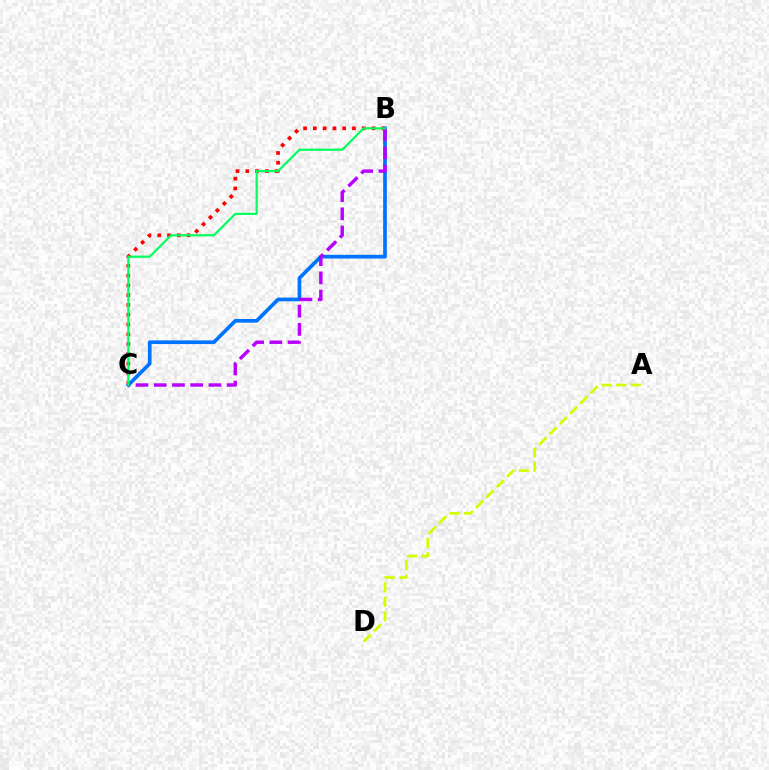{('B', 'C'): [{'color': '#ff0000', 'line_style': 'dotted', 'thickness': 2.66}, {'color': '#0074ff', 'line_style': 'solid', 'thickness': 2.66}, {'color': '#b900ff', 'line_style': 'dashed', 'thickness': 2.48}, {'color': '#00ff5c', 'line_style': 'solid', 'thickness': 1.56}], ('A', 'D'): [{'color': '#d1ff00', 'line_style': 'dashed', 'thickness': 1.97}]}